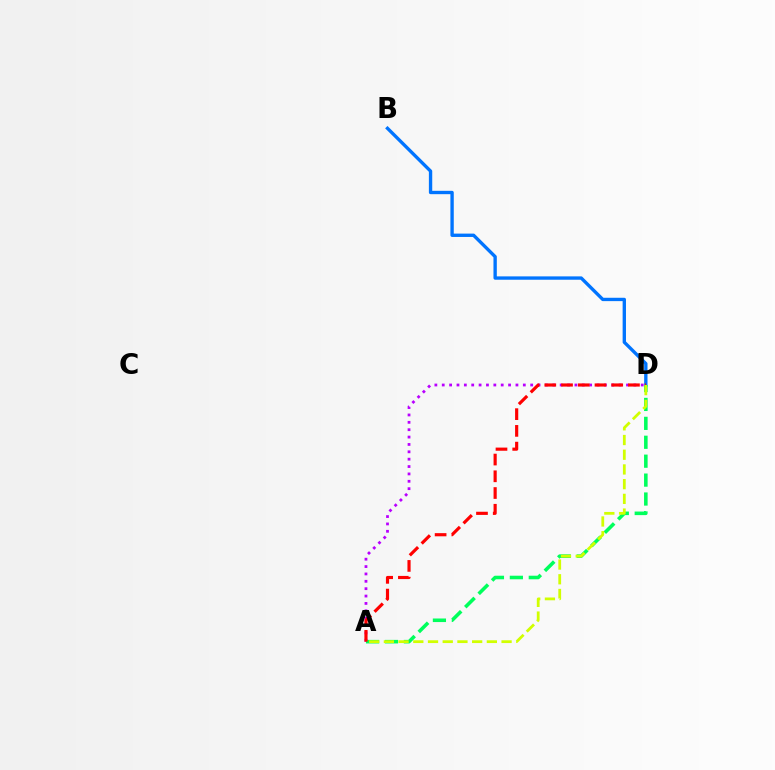{('B', 'D'): [{'color': '#0074ff', 'line_style': 'solid', 'thickness': 2.41}], ('A', 'D'): [{'color': '#b900ff', 'line_style': 'dotted', 'thickness': 2.0}, {'color': '#00ff5c', 'line_style': 'dashed', 'thickness': 2.57}, {'color': '#ff0000', 'line_style': 'dashed', 'thickness': 2.27}, {'color': '#d1ff00', 'line_style': 'dashed', 'thickness': 2.0}]}